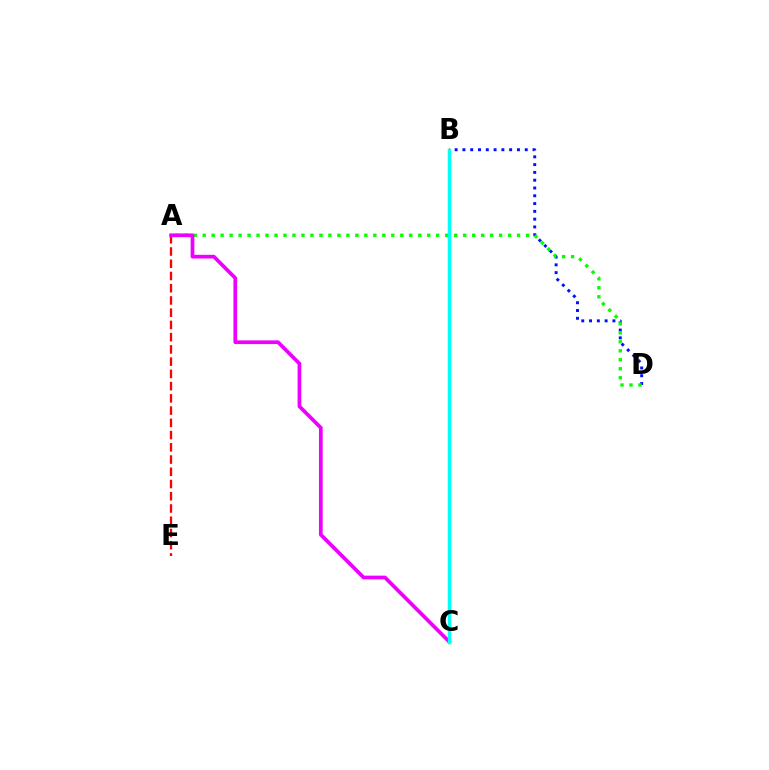{('B', 'D'): [{'color': '#0010ff', 'line_style': 'dotted', 'thickness': 2.12}], ('B', 'C'): [{'color': '#fcf500', 'line_style': 'solid', 'thickness': 2.47}, {'color': '#00fff6', 'line_style': 'solid', 'thickness': 2.41}], ('A', 'D'): [{'color': '#08ff00', 'line_style': 'dotted', 'thickness': 2.44}], ('A', 'E'): [{'color': '#ff0000', 'line_style': 'dashed', 'thickness': 1.66}], ('A', 'C'): [{'color': '#ee00ff', 'line_style': 'solid', 'thickness': 2.67}]}